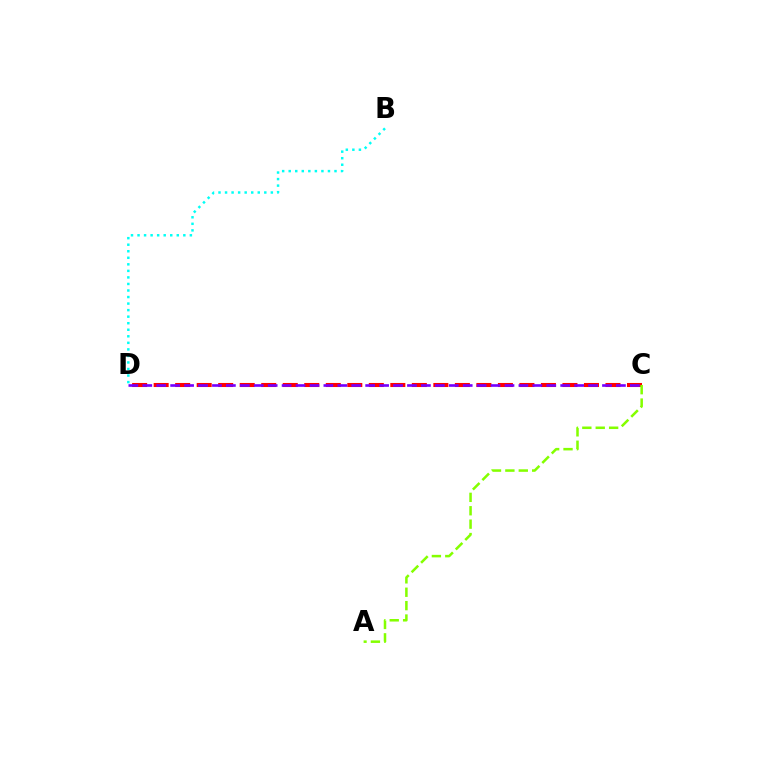{('C', 'D'): [{'color': '#ff0000', 'line_style': 'dashed', 'thickness': 2.92}, {'color': '#7200ff', 'line_style': 'dashed', 'thickness': 1.89}], ('B', 'D'): [{'color': '#00fff6', 'line_style': 'dotted', 'thickness': 1.78}], ('A', 'C'): [{'color': '#84ff00', 'line_style': 'dashed', 'thickness': 1.82}]}